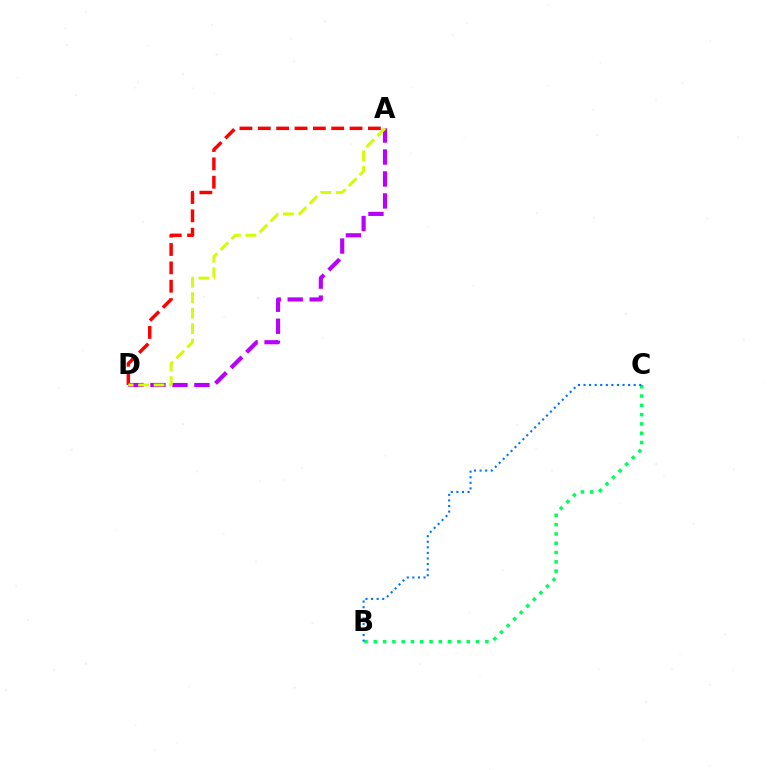{('A', 'D'): [{'color': '#ff0000', 'line_style': 'dashed', 'thickness': 2.49}, {'color': '#b900ff', 'line_style': 'dashed', 'thickness': 2.98}, {'color': '#d1ff00', 'line_style': 'dashed', 'thickness': 2.1}], ('B', 'C'): [{'color': '#00ff5c', 'line_style': 'dotted', 'thickness': 2.53}, {'color': '#0074ff', 'line_style': 'dotted', 'thickness': 1.51}]}